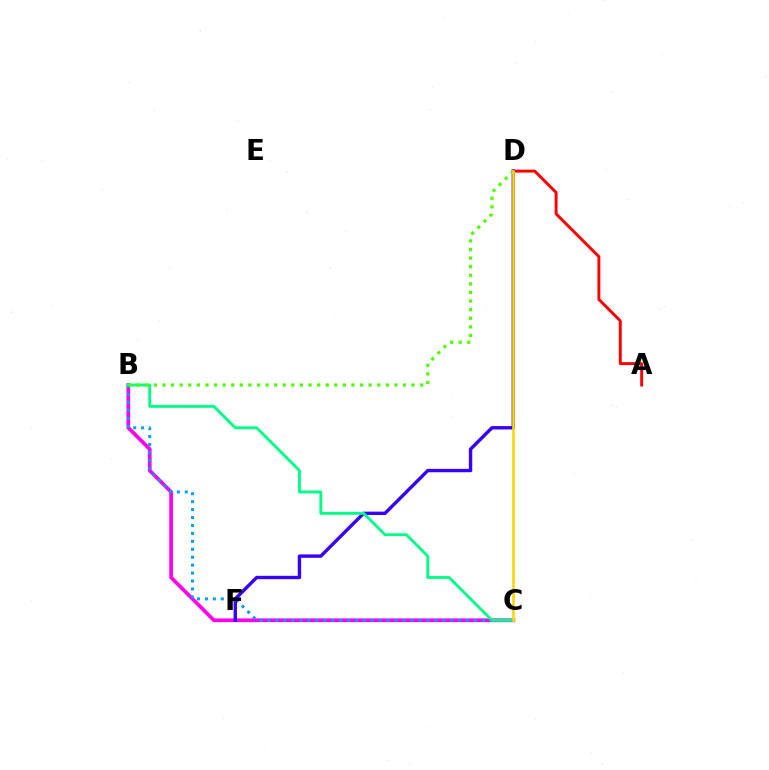{('B', 'C'): [{'color': '#ff00ed', 'line_style': 'solid', 'thickness': 2.69}, {'color': '#009eff', 'line_style': 'dotted', 'thickness': 2.16}, {'color': '#00ff86', 'line_style': 'solid', 'thickness': 2.07}], ('A', 'D'): [{'color': '#ff0000', 'line_style': 'solid', 'thickness': 2.1}], ('D', 'F'): [{'color': '#3700ff', 'line_style': 'solid', 'thickness': 2.43}], ('B', 'D'): [{'color': '#4fff00', 'line_style': 'dotted', 'thickness': 2.33}], ('C', 'D'): [{'color': '#ffd500', 'line_style': 'solid', 'thickness': 1.88}]}